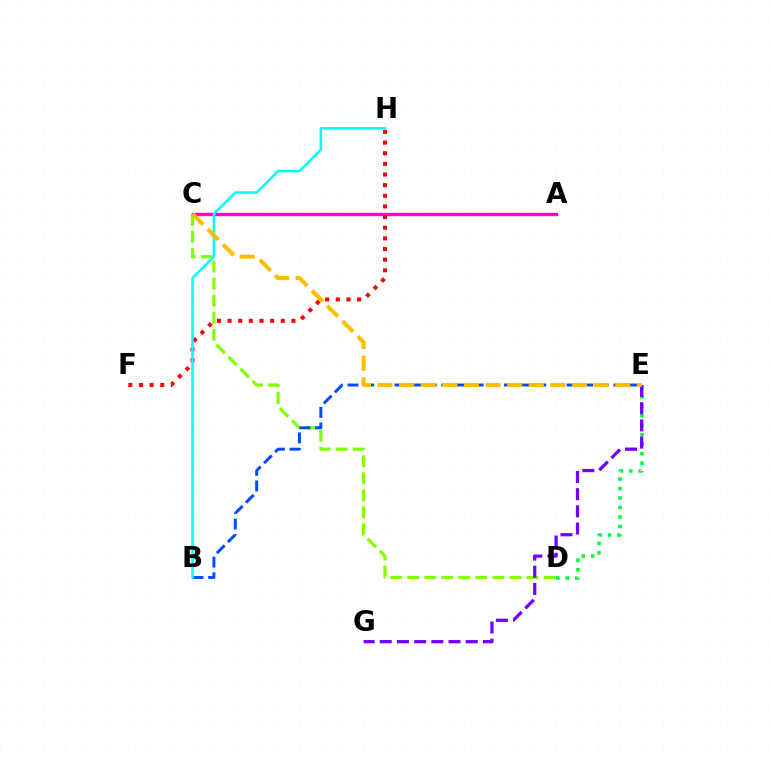{('C', 'D'): [{'color': '#84ff00', 'line_style': 'dashed', 'thickness': 2.31}], ('D', 'E'): [{'color': '#00ff39', 'line_style': 'dotted', 'thickness': 2.58}], ('E', 'G'): [{'color': '#7200ff', 'line_style': 'dashed', 'thickness': 2.34}], ('B', 'E'): [{'color': '#004bff', 'line_style': 'dashed', 'thickness': 2.13}], ('A', 'C'): [{'color': '#ff00cf', 'line_style': 'solid', 'thickness': 2.42}], ('F', 'H'): [{'color': '#ff0000', 'line_style': 'dotted', 'thickness': 2.89}], ('B', 'H'): [{'color': '#00fff6', 'line_style': 'solid', 'thickness': 1.83}], ('C', 'E'): [{'color': '#ffbd00', 'line_style': 'dashed', 'thickness': 2.94}]}